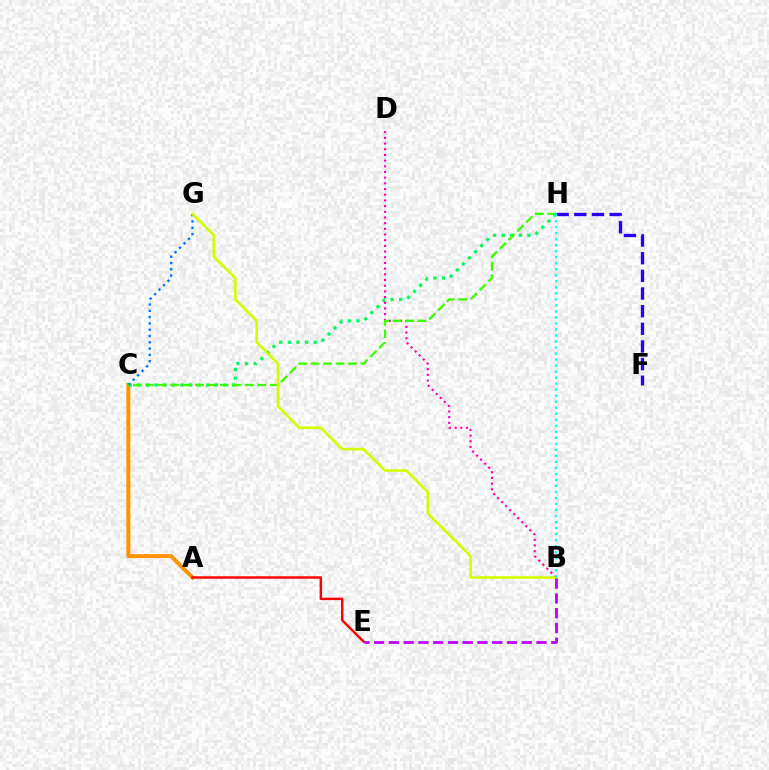{('A', 'C'): [{'color': '#ff9400', 'line_style': 'solid', 'thickness': 2.86}], ('C', 'H'): [{'color': '#00ff5c', 'line_style': 'dotted', 'thickness': 2.34}, {'color': '#3dff00', 'line_style': 'dashed', 'thickness': 1.69}], ('C', 'G'): [{'color': '#0074ff', 'line_style': 'dotted', 'thickness': 1.71}], ('B', 'D'): [{'color': '#ff00ac', 'line_style': 'dotted', 'thickness': 1.54}], ('A', 'E'): [{'color': '#ff0000', 'line_style': 'solid', 'thickness': 1.75}], ('F', 'H'): [{'color': '#2500ff', 'line_style': 'dashed', 'thickness': 2.4}], ('B', 'G'): [{'color': '#d1ff00', 'line_style': 'solid', 'thickness': 1.91}], ('B', 'E'): [{'color': '#b900ff', 'line_style': 'dashed', 'thickness': 2.01}], ('B', 'H'): [{'color': '#00fff6', 'line_style': 'dotted', 'thickness': 1.63}]}